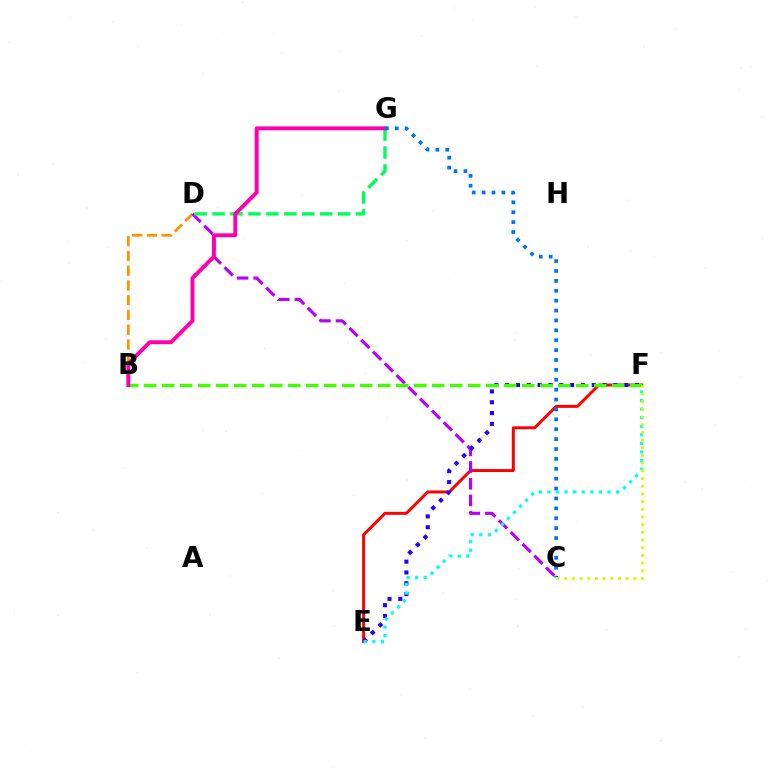{('E', 'F'): [{'color': '#ff0000', 'line_style': 'solid', 'thickness': 2.14}, {'color': '#2500ff', 'line_style': 'dotted', 'thickness': 2.94}, {'color': '#00fff6', 'line_style': 'dotted', 'thickness': 2.33}], ('B', 'D'): [{'color': '#ff9400', 'line_style': 'dashed', 'thickness': 2.0}], ('C', 'D'): [{'color': '#b900ff', 'line_style': 'dashed', 'thickness': 2.26}], ('D', 'G'): [{'color': '#00ff5c', 'line_style': 'dashed', 'thickness': 2.44}], ('B', 'F'): [{'color': '#3dff00', 'line_style': 'dashed', 'thickness': 2.45}], ('B', 'G'): [{'color': '#ff00ac', 'line_style': 'solid', 'thickness': 2.82}], ('C', 'G'): [{'color': '#0074ff', 'line_style': 'dotted', 'thickness': 2.69}], ('C', 'F'): [{'color': '#d1ff00', 'line_style': 'dotted', 'thickness': 2.09}]}